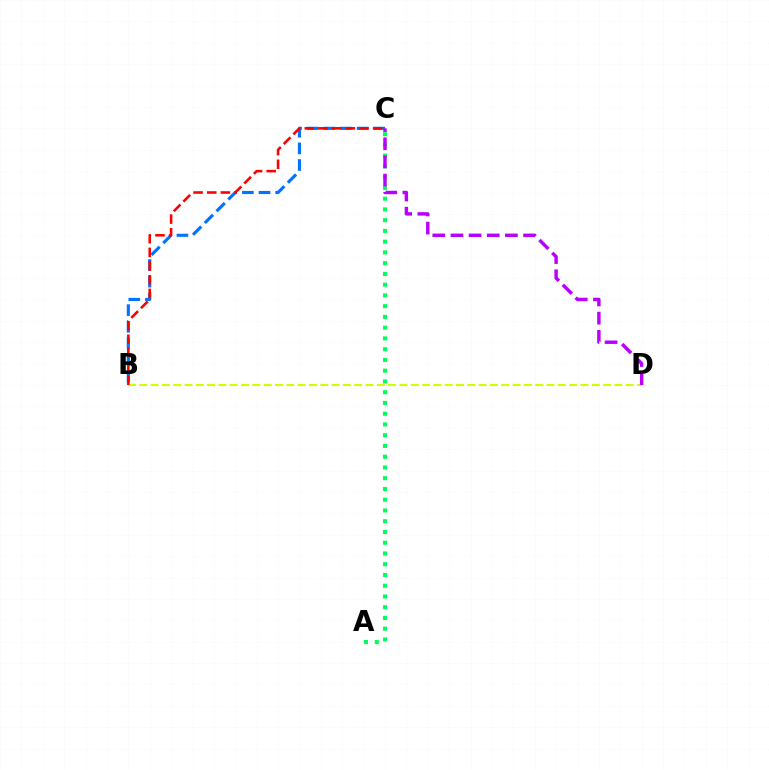{('B', 'C'): [{'color': '#0074ff', 'line_style': 'dashed', 'thickness': 2.26}, {'color': '#ff0000', 'line_style': 'dashed', 'thickness': 1.86}], ('A', 'C'): [{'color': '#00ff5c', 'line_style': 'dotted', 'thickness': 2.92}], ('B', 'D'): [{'color': '#d1ff00', 'line_style': 'dashed', 'thickness': 1.54}], ('C', 'D'): [{'color': '#b900ff', 'line_style': 'dashed', 'thickness': 2.47}]}